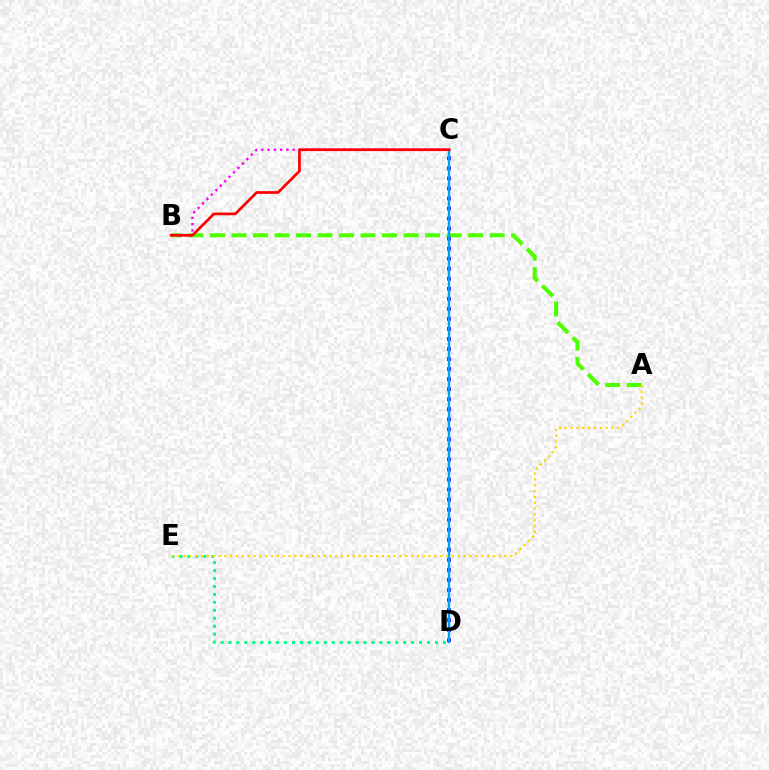{('D', 'E'): [{'color': '#00ff86', 'line_style': 'dotted', 'thickness': 2.16}], ('A', 'B'): [{'color': '#4fff00', 'line_style': 'dashed', 'thickness': 2.92}], ('C', 'D'): [{'color': '#3700ff', 'line_style': 'dotted', 'thickness': 2.73}, {'color': '#009eff', 'line_style': 'solid', 'thickness': 1.73}], ('B', 'C'): [{'color': '#ff00ed', 'line_style': 'dotted', 'thickness': 1.7}, {'color': '#ff0000', 'line_style': 'solid', 'thickness': 1.96}], ('A', 'E'): [{'color': '#ffd500', 'line_style': 'dotted', 'thickness': 1.59}]}